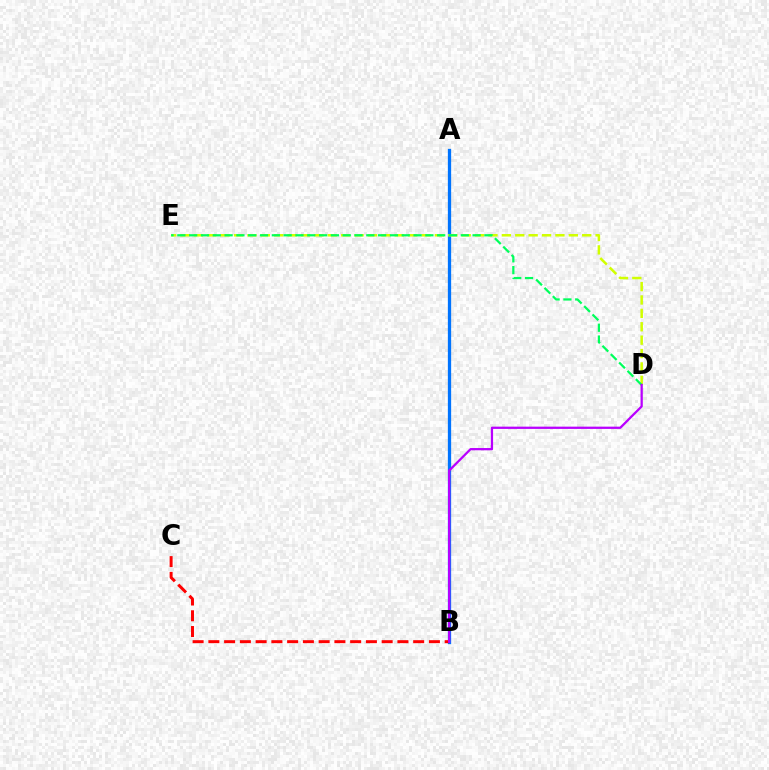{('A', 'B'): [{'color': '#0074ff', 'line_style': 'solid', 'thickness': 2.36}], ('D', 'E'): [{'color': '#d1ff00', 'line_style': 'dashed', 'thickness': 1.82}, {'color': '#00ff5c', 'line_style': 'dashed', 'thickness': 1.6}], ('B', 'C'): [{'color': '#ff0000', 'line_style': 'dashed', 'thickness': 2.14}], ('B', 'D'): [{'color': '#b900ff', 'line_style': 'solid', 'thickness': 1.63}]}